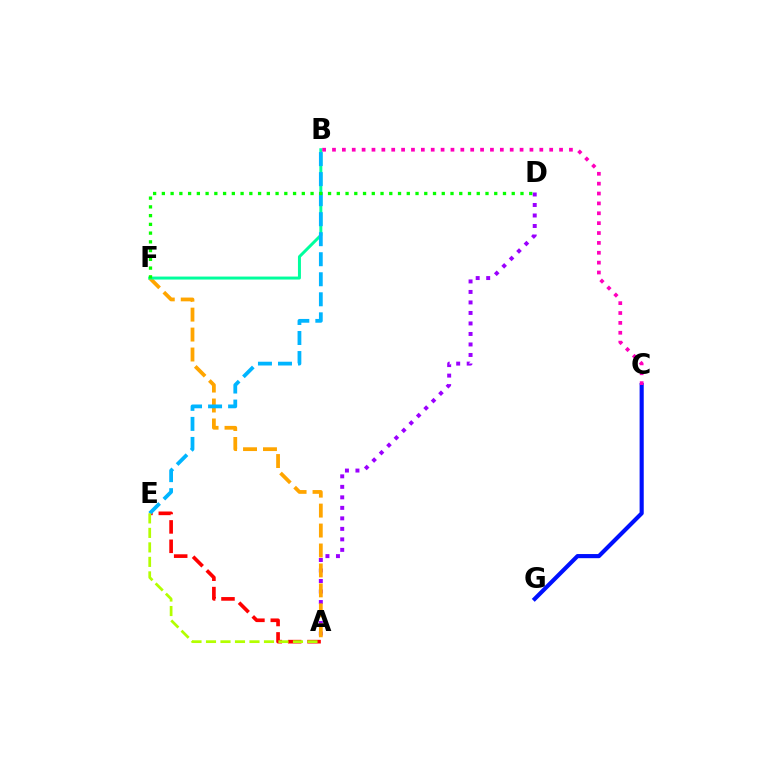{('A', 'D'): [{'color': '#9b00ff', 'line_style': 'dotted', 'thickness': 2.85}], ('A', 'F'): [{'color': '#ffa500', 'line_style': 'dashed', 'thickness': 2.71}], ('C', 'G'): [{'color': '#0010ff', 'line_style': 'solid', 'thickness': 2.98}], ('B', 'F'): [{'color': '#00ff9d', 'line_style': 'solid', 'thickness': 2.15}], ('A', 'E'): [{'color': '#ff0000', 'line_style': 'dashed', 'thickness': 2.63}, {'color': '#b3ff00', 'line_style': 'dashed', 'thickness': 1.97}], ('B', 'C'): [{'color': '#ff00bd', 'line_style': 'dotted', 'thickness': 2.68}], ('B', 'E'): [{'color': '#00b5ff', 'line_style': 'dashed', 'thickness': 2.72}], ('D', 'F'): [{'color': '#08ff00', 'line_style': 'dotted', 'thickness': 2.38}]}